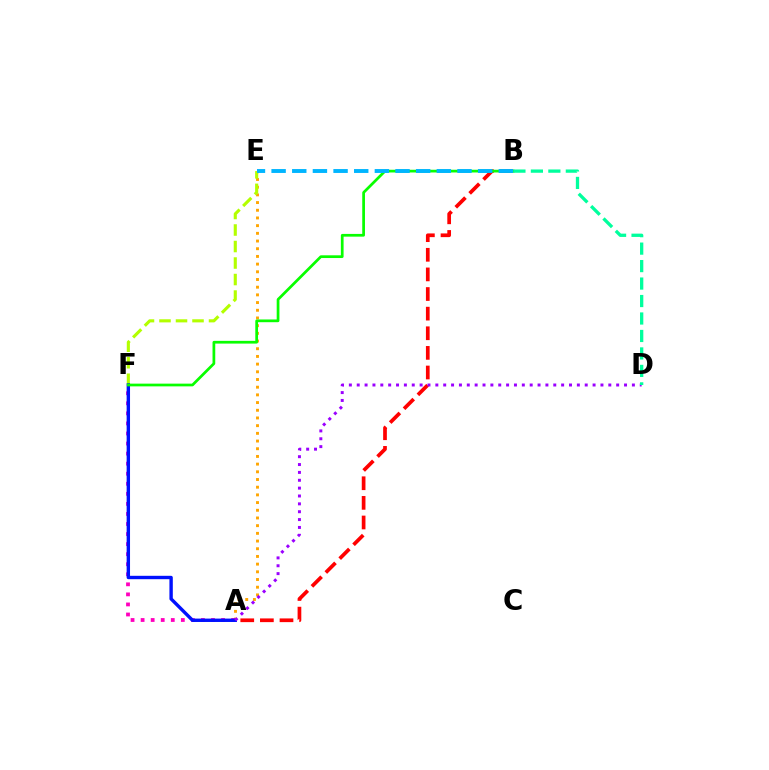{('A', 'E'): [{'color': '#ffa500', 'line_style': 'dotted', 'thickness': 2.09}], ('A', 'F'): [{'color': '#ff00bd', 'line_style': 'dotted', 'thickness': 2.73}, {'color': '#0010ff', 'line_style': 'solid', 'thickness': 2.44}], ('A', 'B'): [{'color': '#ff0000', 'line_style': 'dashed', 'thickness': 2.67}], ('E', 'F'): [{'color': '#b3ff00', 'line_style': 'dashed', 'thickness': 2.24}], ('B', 'F'): [{'color': '#08ff00', 'line_style': 'solid', 'thickness': 1.96}], ('A', 'D'): [{'color': '#9b00ff', 'line_style': 'dotted', 'thickness': 2.14}], ('B', 'D'): [{'color': '#00ff9d', 'line_style': 'dashed', 'thickness': 2.37}], ('B', 'E'): [{'color': '#00b5ff', 'line_style': 'dashed', 'thickness': 2.81}]}